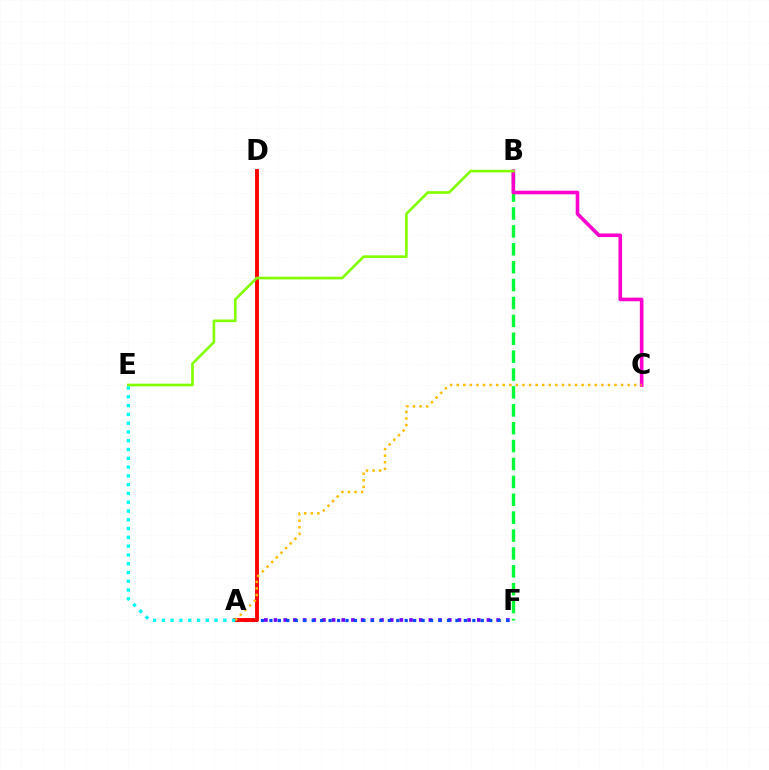{('A', 'F'): [{'color': '#7200ff', 'line_style': 'dotted', 'thickness': 2.63}, {'color': '#004bff', 'line_style': 'dotted', 'thickness': 2.3}], ('B', 'F'): [{'color': '#00ff39', 'line_style': 'dashed', 'thickness': 2.43}], ('A', 'D'): [{'color': '#ff0000', 'line_style': 'solid', 'thickness': 2.79}], ('B', 'C'): [{'color': '#ff00cf', 'line_style': 'solid', 'thickness': 2.6}], ('A', 'C'): [{'color': '#ffbd00', 'line_style': 'dotted', 'thickness': 1.79}], ('B', 'E'): [{'color': '#84ff00', 'line_style': 'solid', 'thickness': 1.91}], ('A', 'E'): [{'color': '#00fff6', 'line_style': 'dotted', 'thickness': 2.39}]}